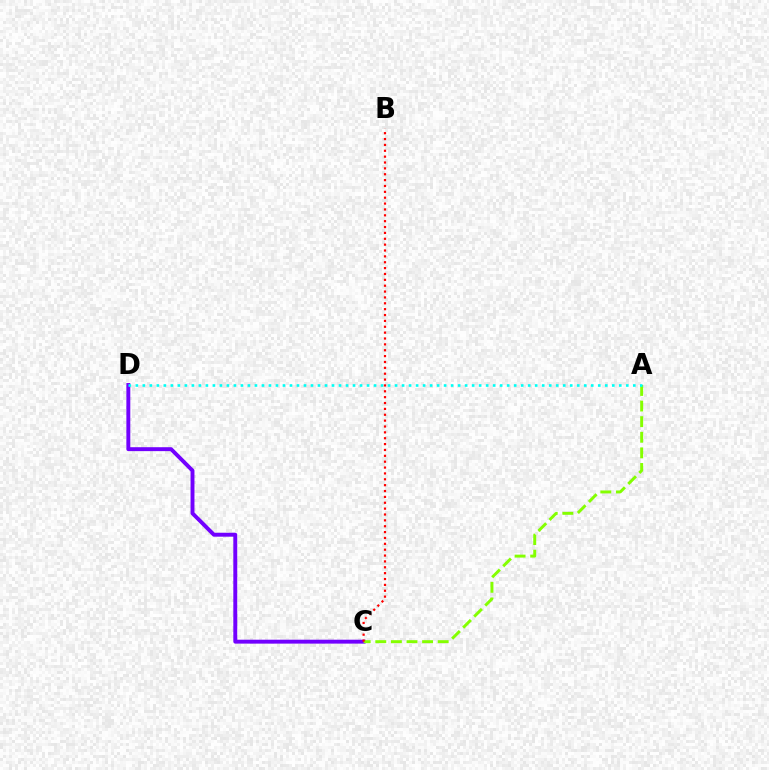{('C', 'D'): [{'color': '#7200ff', 'line_style': 'solid', 'thickness': 2.82}], ('A', 'C'): [{'color': '#84ff00', 'line_style': 'dashed', 'thickness': 2.12}], ('A', 'D'): [{'color': '#00fff6', 'line_style': 'dotted', 'thickness': 1.9}], ('B', 'C'): [{'color': '#ff0000', 'line_style': 'dotted', 'thickness': 1.59}]}